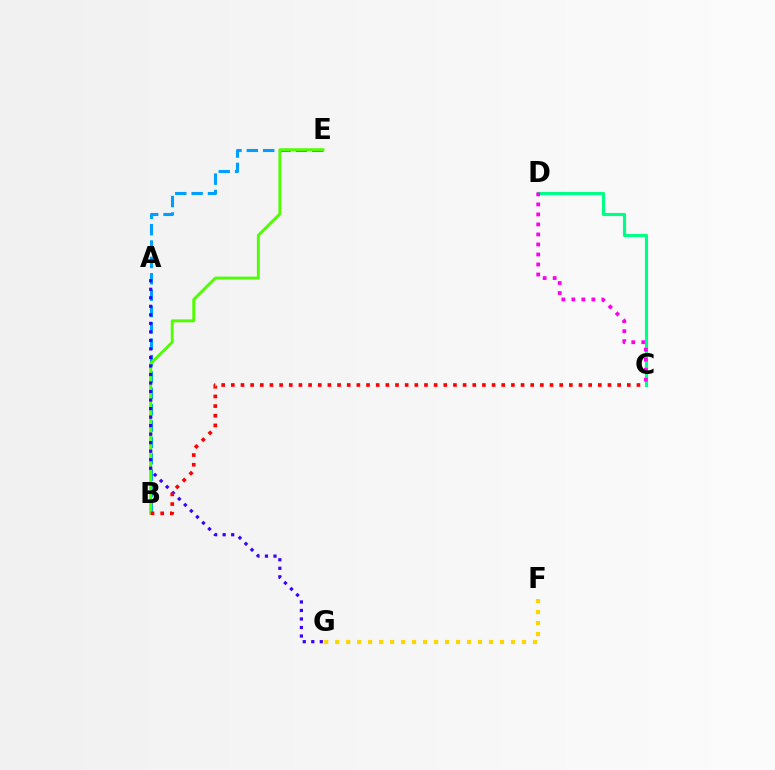{('B', 'E'): [{'color': '#009eff', 'line_style': 'dashed', 'thickness': 2.22}, {'color': '#4fff00', 'line_style': 'solid', 'thickness': 2.1}], ('A', 'G'): [{'color': '#3700ff', 'line_style': 'dotted', 'thickness': 2.32}], ('C', 'D'): [{'color': '#00ff86', 'line_style': 'solid', 'thickness': 2.28}, {'color': '#ff00ed', 'line_style': 'dotted', 'thickness': 2.72}], ('F', 'G'): [{'color': '#ffd500', 'line_style': 'dotted', 'thickness': 2.99}], ('B', 'C'): [{'color': '#ff0000', 'line_style': 'dotted', 'thickness': 2.62}]}